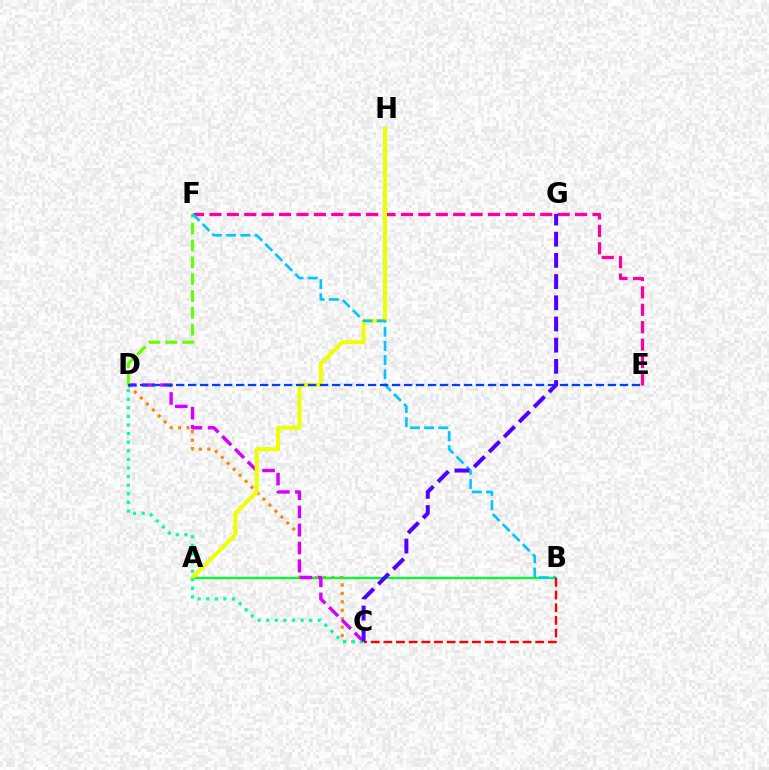{('C', 'D'): [{'color': '#ff8800', 'line_style': 'dotted', 'thickness': 2.29}, {'color': '#d600ff', 'line_style': 'dashed', 'thickness': 2.45}, {'color': '#00ffaf', 'line_style': 'dotted', 'thickness': 2.34}], ('A', 'B'): [{'color': '#00ff27', 'line_style': 'solid', 'thickness': 1.64}], ('D', 'F'): [{'color': '#66ff00', 'line_style': 'dashed', 'thickness': 2.29}], ('E', 'F'): [{'color': '#ff00a0', 'line_style': 'dashed', 'thickness': 2.37}], ('A', 'H'): [{'color': '#eeff00', 'line_style': 'solid', 'thickness': 2.86}], ('B', 'F'): [{'color': '#00c7ff', 'line_style': 'dashed', 'thickness': 1.93}], ('D', 'E'): [{'color': '#003fff', 'line_style': 'dashed', 'thickness': 1.63}], ('C', 'G'): [{'color': '#4f00ff', 'line_style': 'dashed', 'thickness': 2.88}], ('B', 'C'): [{'color': '#ff0000', 'line_style': 'dashed', 'thickness': 1.72}]}